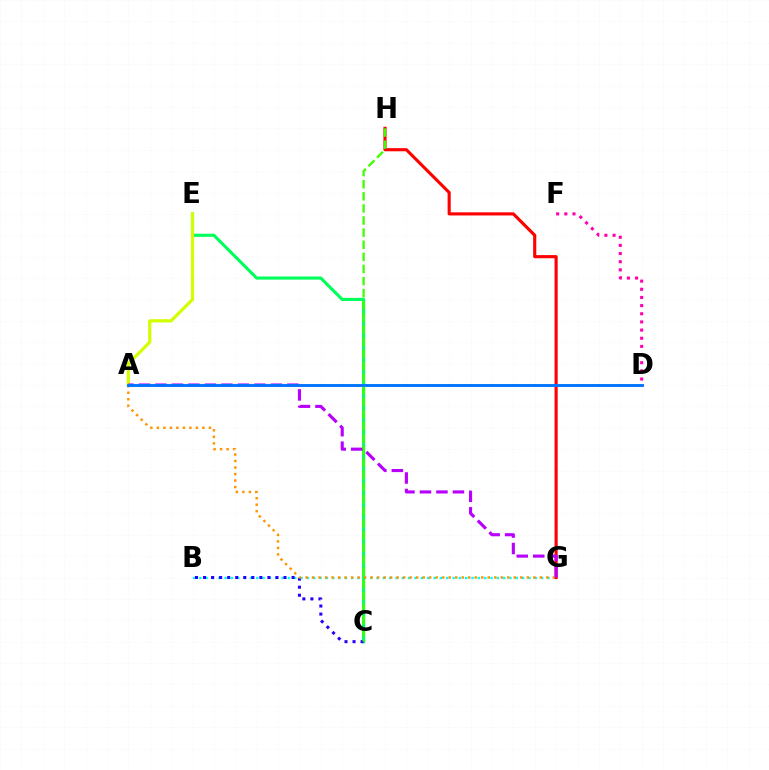{('B', 'G'): [{'color': '#00fff6', 'line_style': 'dotted', 'thickness': 1.72}], ('C', 'E'): [{'color': '#00ff5c', 'line_style': 'solid', 'thickness': 2.24}], ('B', 'C'): [{'color': '#2500ff', 'line_style': 'dotted', 'thickness': 2.19}], ('G', 'H'): [{'color': '#ff0000', 'line_style': 'solid', 'thickness': 2.25}], ('A', 'G'): [{'color': '#ff9400', 'line_style': 'dotted', 'thickness': 1.77}, {'color': '#b900ff', 'line_style': 'dashed', 'thickness': 2.24}], ('A', 'E'): [{'color': '#d1ff00', 'line_style': 'solid', 'thickness': 2.3}], ('C', 'H'): [{'color': '#3dff00', 'line_style': 'dashed', 'thickness': 1.64}], ('D', 'F'): [{'color': '#ff00ac', 'line_style': 'dotted', 'thickness': 2.22}], ('A', 'D'): [{'color': '#0074ff', 'line_style': 'solid', 'thickness': 2.09}]}